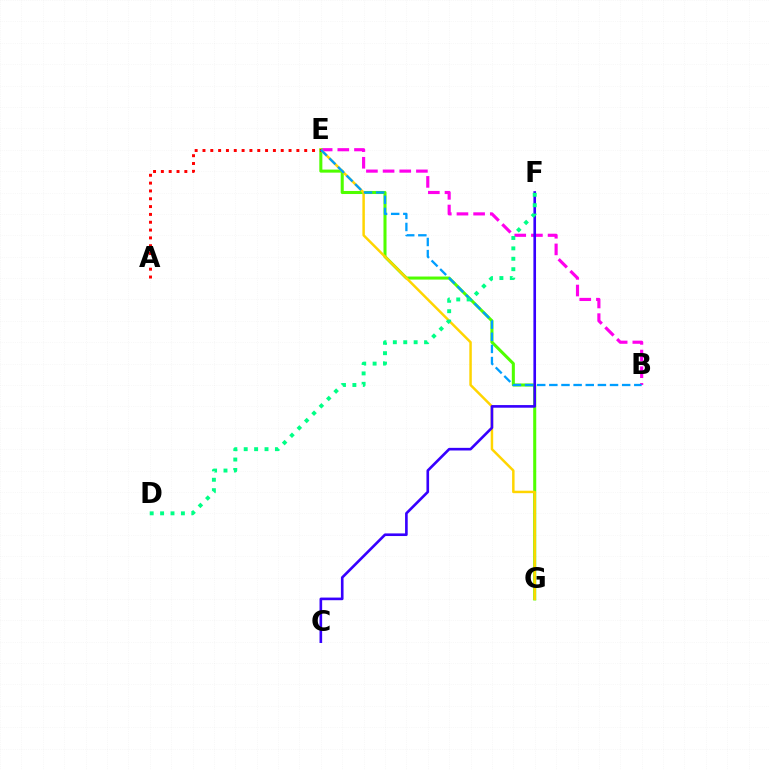{('B', 'E'): [{'color': '#ff00ed', 'line_style': 'dashed', 'thickness': 2.26}, {'color': '#009eff', 'line_style': 'dashed', 'thickness': 1.65}], ('E', 'G'): [{'color': '#4fff00', 'line_style': 'solid', 'thickness': 2.2}, {'color': '#ffd500', 'line_style': 'solid', 'thickness': 1.79}], ('C', 'F'): [{'color': '#3700ff', 'line_style': 'solid', 'thickness': 1.9}], ('A', 'E'): [{'color': '#ff0000', 'line_style': 'dotted', 'thickness': 2.13}], ('D', 'F'): [{'color': '#00ff86', 'line_style': 'dotted', 'thickness': 2.83}]}